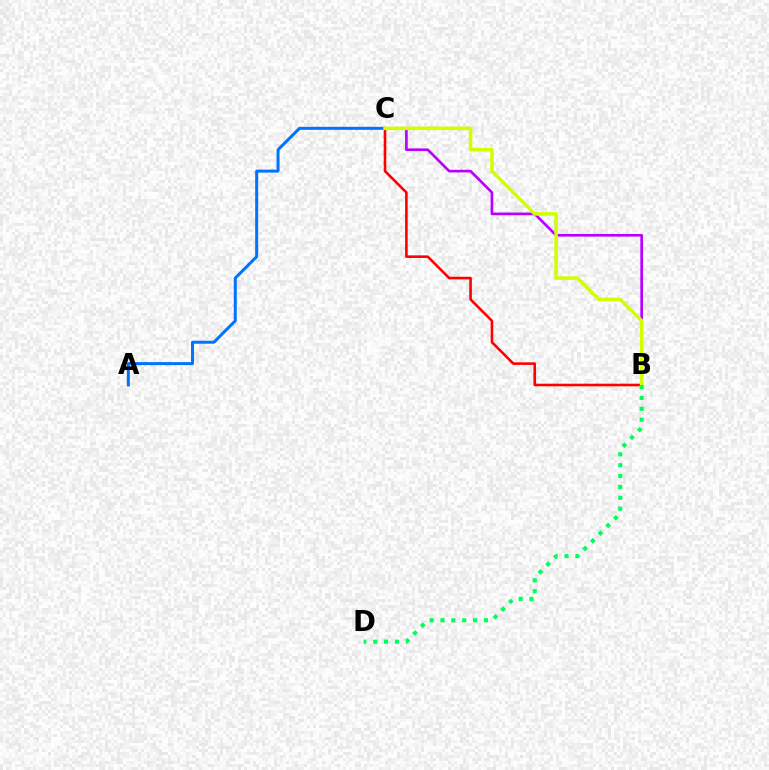{('B', 'C'): [{'color': '#b900ff', 'line_style': 'solid', 'thickness': 1.92}, {'color': '#ff0000', 'line_style': 'solid', 'thickness': 1.87}, {'color': '#d1ff00', 'line_style': 'solid', 'thickness': 2.55}], ('A', 'C'): [{'color': '#0074ff', 'line_style': 'solid', 'thickness': 2.16}], ('B', 'D'): [{'color': '#00ff5c', 'line_style': 'dotted', 'thickness': 2.95}]}